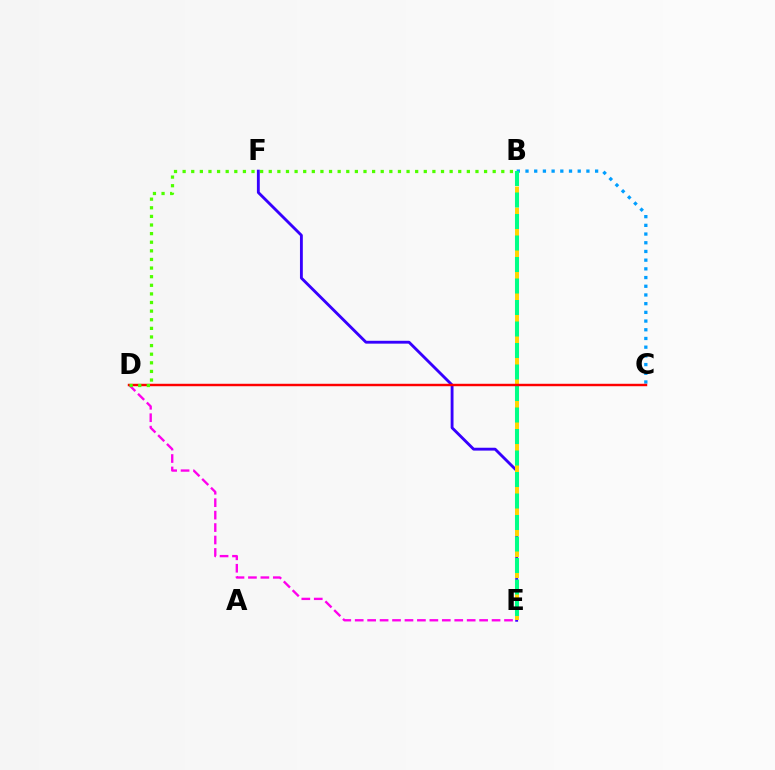{('E', 'F'): [{'color': '#3700ff', 'line_style': 'solid', 'thickness': 2.06}], ('D', 'E'): [{'color': '#ff00ed', 'line_style': 'dashed', 'thickness': 1.69}], ('B', 'E'): [{'color': '#ffd500', 'line_style': 'dashed', 'thickness': 2.84}, {'color': '#00ff86', 'line_style': 'dashed', 'thickness': 2.92}], ('B', 'C'): [{'color': '#009eff', 'line_style': 'dotted', 'thickness': 2.36}], ('C', 'D'): [{'color': '#ff0000', 'line_style': 'solid', 'thickness': 1.75}], ('B', 'D'): [{'color': '#4fff00', 'line_style': 'dotted', 'thickness': 2.34}]}